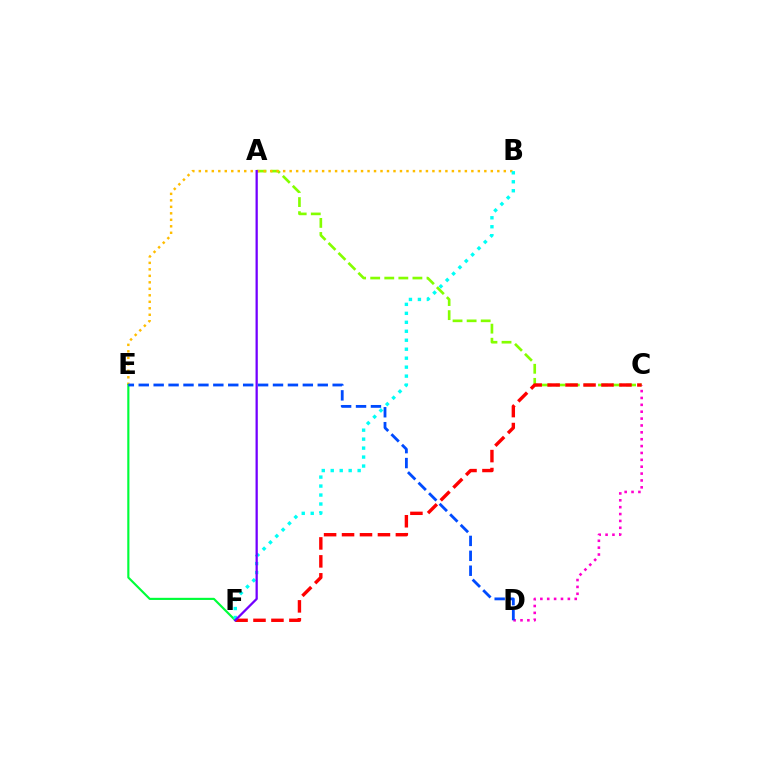{('C', 'D'): [{'color': '#ff00cf', 'line_style': 'dotted', 'thickness': 1.87}], ('A', 'C'): [{'color': '#84ff00', 'line_style': 'dashed', 'thickness': 1.91}], ('B', 'E'): [{'color': '#ffbd00', 'line_style': 'dotted', 'thickness': 1.76}], ('E', 'F'): [{'color': '#00ff39', 'line_style': 'solid', 'thickness': 1.54}], ('C', 'F'): [{'color': '#ff0000', 'line_style': 'dashed', 'thickness': 2.44}], ('B', 'F'): [{'color': '#00fff6', 'line_style': 'dotted', 'thickness': 2.44}], ('A', 'F'): [{'color': '#7200ff', 'line_style': 'solid', 'thickness': 1.63}], ('D', 'E'): [{'color': '#004bff', 'line_style': 'dashed', 'thickness': 2.03}]}